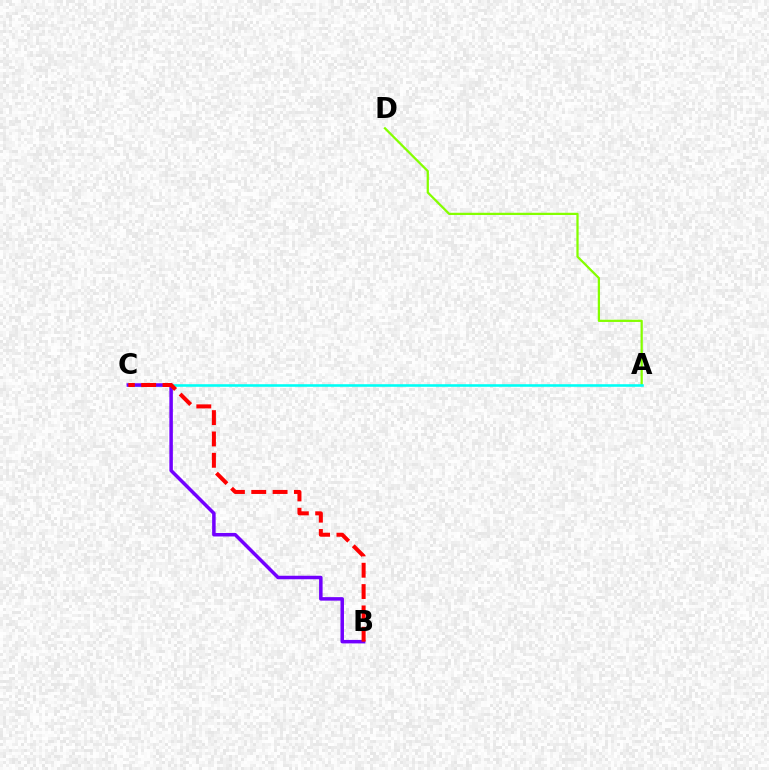{('A', 'D'): [{'color': '#84ff00', 'line_style': 'solid', 'thickness': 1.62}], ('A', 'C'): [{'color': '#00fff6', 'line_style': 'solid', 'thickness': 1.86}], ('B', 'C'): [{'color': '#7200ff', 'line_style': 'solid', 'thickness': 2.52}, {'color': '#ff0000', 'line_style': 'dashed', 'thickness': 2.9}]}